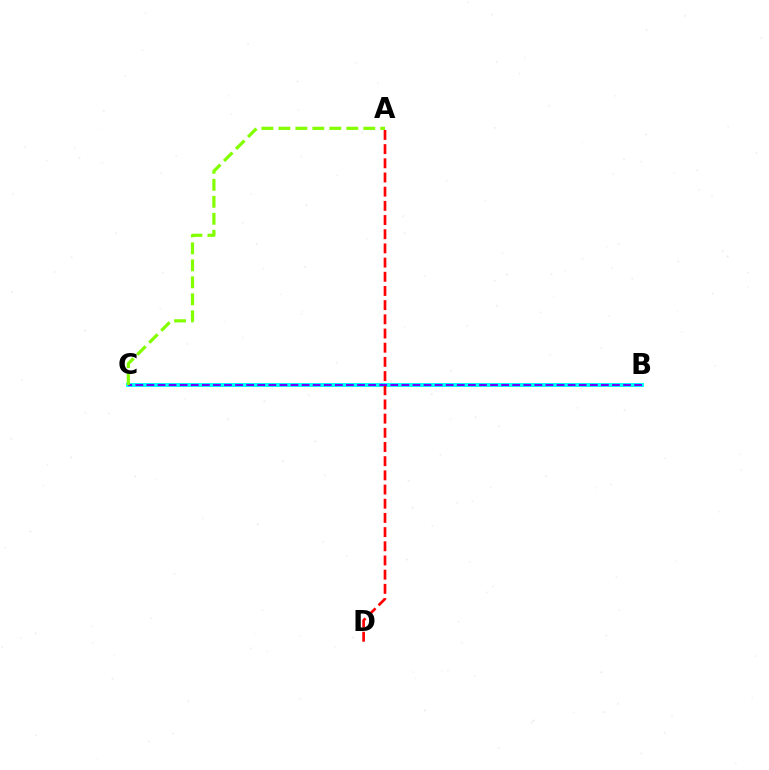{('B', 'C'): [{'color': '#00fff6', 'line_style': 'solid', 'thickness': 2.84}, {'color': '#7200ff', 'line_style': 'dashed', 'thickness': 1.51}], ('A', 'D'): [{'color': '#ff0000', 'line_style': 'dashed', 'thickness': 1.93}], ('A', 'C'): [{'color': '#84ff00', 'line_style': 'dashed', 'thickness': 2.31}]}